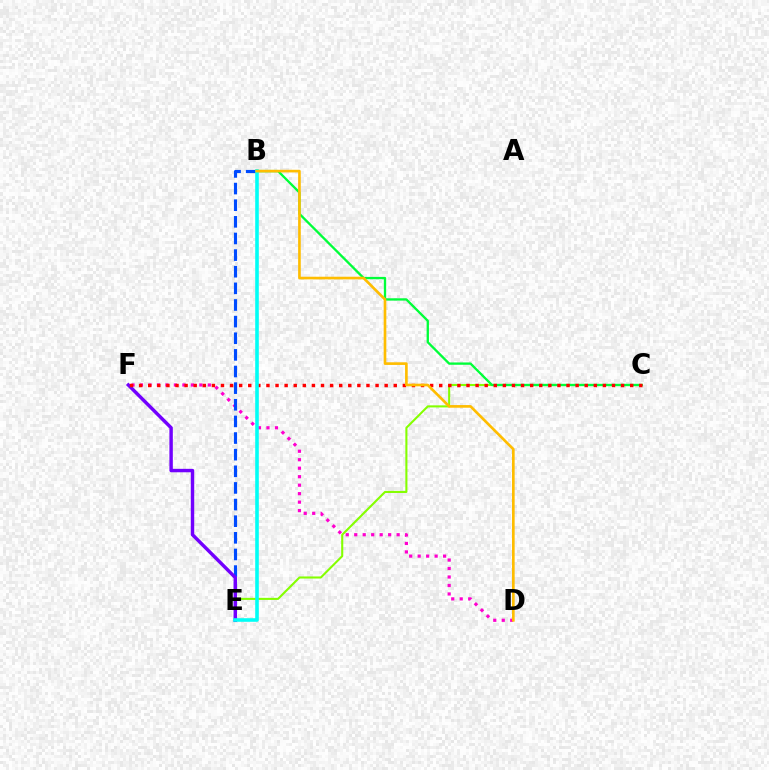{('C', 'E'): [{'color': '#84ff00', 'line_style': 'solid', 'thickness': 1.5}], ('D', 'F'): [{'color': '#ff00cf', 'line_style': 'dotted', 'thickness': 2.3}], ('B', 'C'): [{'color': '#00ff39', 'line_style': 'solid', 'thickness': 1.67}], ('B', 'E'): [{'color': '#004bff', 'line_style': 'dashed', 'thickness': 2.26}, {'color': '#00fff6', 'line_style': 'solid', 'thickness': 2.58}], ('E', 'F'): [{'color': '#7200ff', 'line_style': 'solid', 'thickness': 2.47}], ('C', 'F'): [{'color': '#ff0000', 'line_style': 'dotted', 'thickness': 2.47}], ('B', 'D'): [{'color': '#ffbd00', 'line_style': 'solid', 'thickness': 1.91}]}